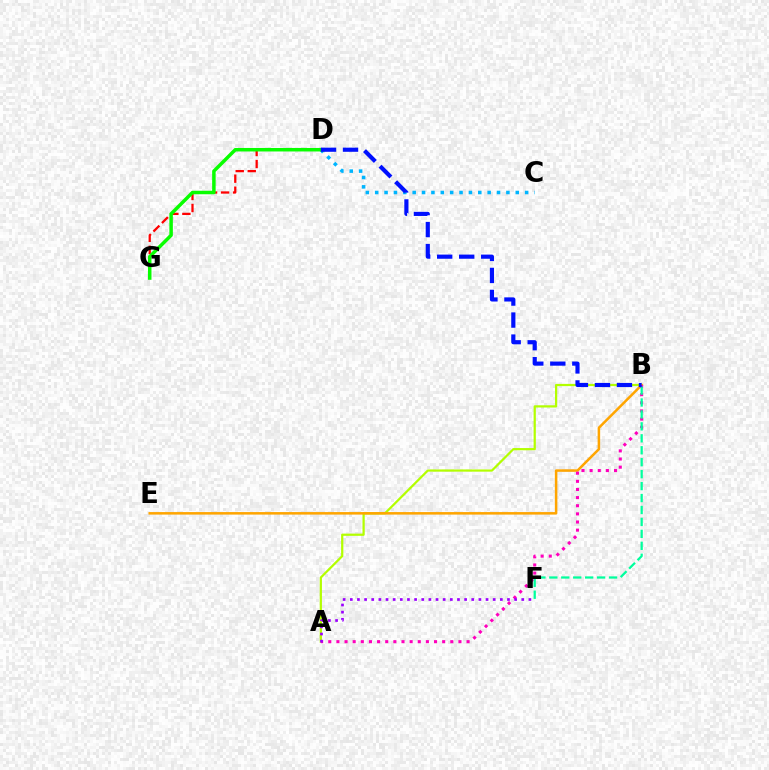{('C', 'D'): [{'color': '#00b5ff', 'line_style': 'dotted', 'thickness': 2.55}], ('A', 'B'): [{'color': '#b3ff00', 'line_style': 'solid', 'thickness': 1.6}, {'color': '#ff00bd', 'line_style': 'dotted', 'thickness': 2.21}], ('B', 'E'): [{'color': '#ffa500', 'line_style': 'solid', 'thickness': 1.81}], ('B', 'F'): [{'color': '#00ff9d', 'line_style': 'dashed', 'thickness': 1.62}], ('D', 'G'): [{'color': '#ff0000', 'line_style': 'dashed', 'thickness': 1.63}, {'color': '#08ff00', 'line_style': 'solid', 'thickness': 2.51}], ('A', 'F'): [{'color': '#9b00ff', 'line_style': 'dotted', 'thickness': 1.94}], ('B', 'D'): [{'color': '#0010ff', 'line_style': 'dashed', 'thickness': 2.99}]}